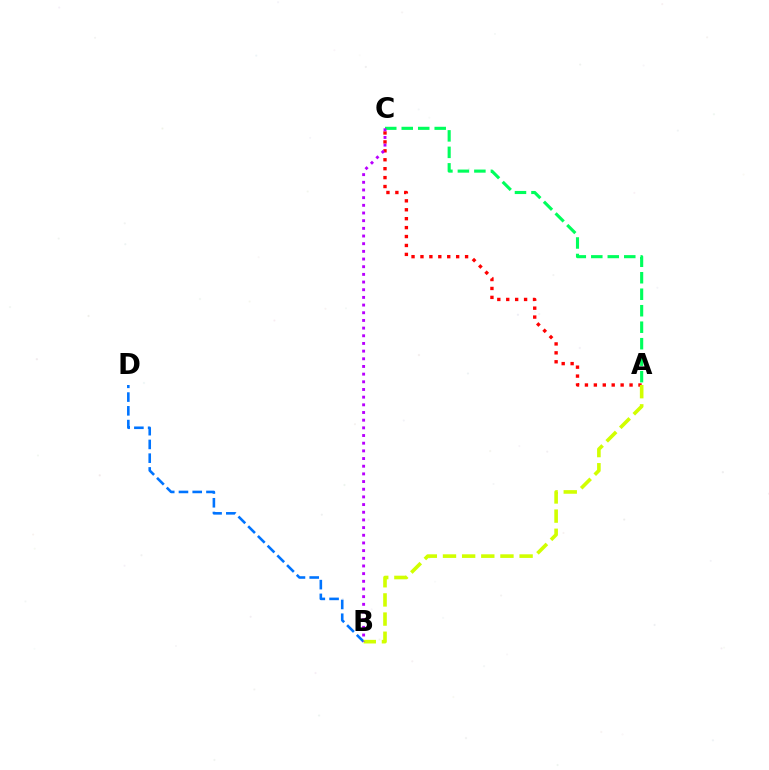{('B', 'D'): [{'color': '#0074ff', 'line_style': 'dashed', 'thickness': 1.87}], ('A', 'C'): [{'color': '#ff0000', 'line_style': 'dotted', 'thickness': 2.42}, {'color': '#00ff5c', 'line_style': 'dashed', 'thickness': 2.24}], ('A', 'B'): [{'color': '#d1ff00', 'line_style': 'dashed', 'thickness': 2.6}], ('B', 'C'): [{'color': '#b900ff', 'line_style': 'dotted', 'thickness': 2.08}]}